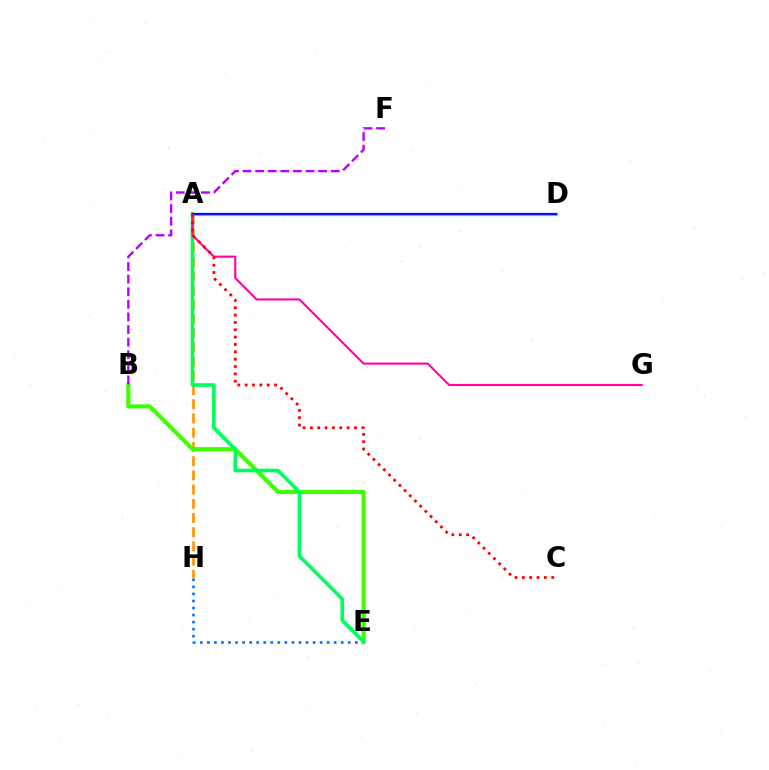{('E', 'H'): [{'color': '#0074ff', 'line_style': 'dotted', 'thickness': 1.91}], ('A', 'H'): [{'color': '#ff9400', 'line_style': 'dashed', 'thickness': 1.93}], ('B', 'E'): [{'color': '#3dff00', 'line_style': 'solid', 'thickness': 2.96}], ('A', 'D'): [{'color': '#d1ff00', 'line_style': 'dashed', 'thickness': 2.24}, {'color': '#00fff6', 'line_style': 'solid', 'thickness': 2.33}, {'color': '#2500ff', 'line_style': 'solid', 'thickness': 1.6}], ('A', 'E'): [{'color': '#00ff5c', 'line_style': 'solid', 'thickness': 2.63}], ('B', 'F'): [{'color': '#b900ff', 'line_style': 'dashed', 'thickness': 1.71}], ('A', 'G'): [{'color': '#ff00ac', 'line_style': 'solid', 'thickness': 1.51}], ('A', 'C'): [{'color': '#ff0000', 'line_style': 'dotted', 'thickness': 2.0}]}